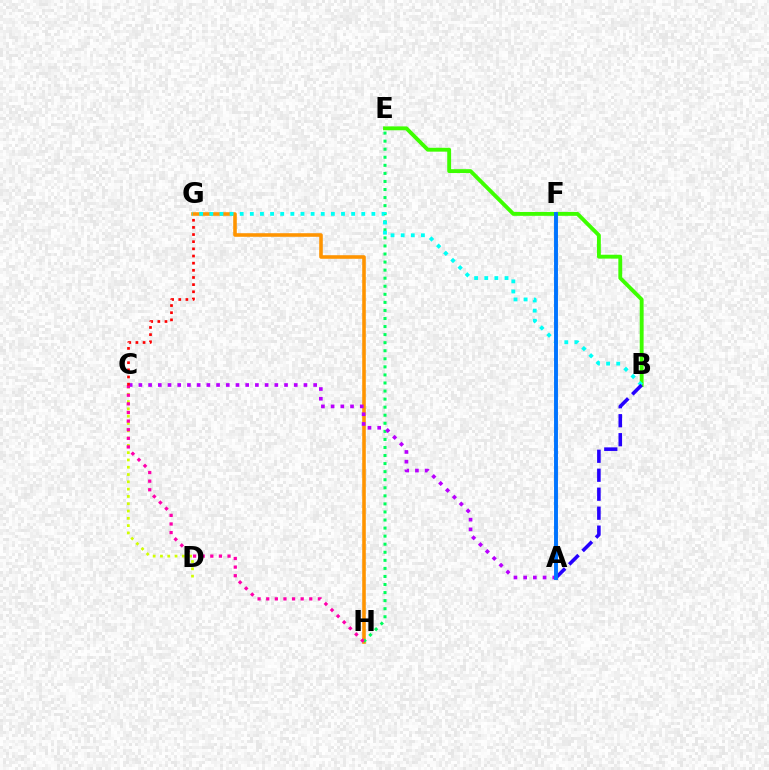{('B', 'E'): [{'color': '#3dff00', 'line_style': 'solid', 'thickness': 2.78}], ('G', 'H'): [{'color': '#ff9400', 'line_style': 'solid', 'thickness': 2.58}], ('E', 'H'): [{'color': '#00ff5c', 'line_style': 'dotted', 'thickness': 2.19}], ('B', 'G'): [{'color': '#00fff6', 'line_style': 'dotted', 'thickness': 2.75}], ('C', 'D'): [{'color': '#d1ff00', 'line_style': 'dotted', 'thickness': 1.98}], ('A', 'B'): [{'color': '#2500ff', 'line_style': 'dashed', 'thickness': 2.58}], ('A', 'C'): [{'color': '#b900ff', 'line_style': 'dotted', 'thickness': 2.64}], ('C', 'H'): [{'color': '#ff00ac', 'line_style': 'dotted', 'thickness': 2.34}], ('C', 'G'): [{'color': '#ff0000', 'line_style': 'dotted', 'thickness': 1.94}], ('A', 'F'): [{'color': '#0074ff', 'line_style': 'solid', 'thickness': 2.82}]}